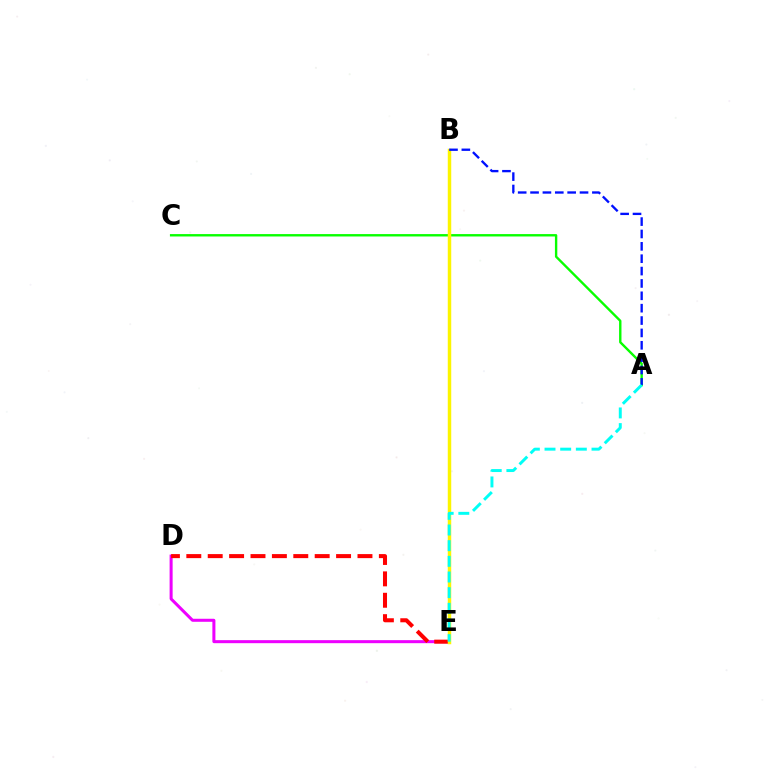{('D', 'E'): [{'color': '#ee00ff', 'line_style': 'solid', 'thickness': 2.18}, {'color': '#ff0000', 'line_style': 'dashed', 'thickness': 2.91}], ('A', 'C'): [{'color': '#08ff00', 'line_style': 'solid', 'thickness': 1.71}], ('B', 'E'): [{'color': '#fcf500', 'line_style': 'solid', 'thickness': 2.49}], ('A', 'B'): [{'color': '#0010ff', 'line_style': 'dashed', 'thickness': 1.68}], ('A', 'E'): [{'color': '#00fff6', 'line_style': 'dashed', 'thickness': 2.13}]}